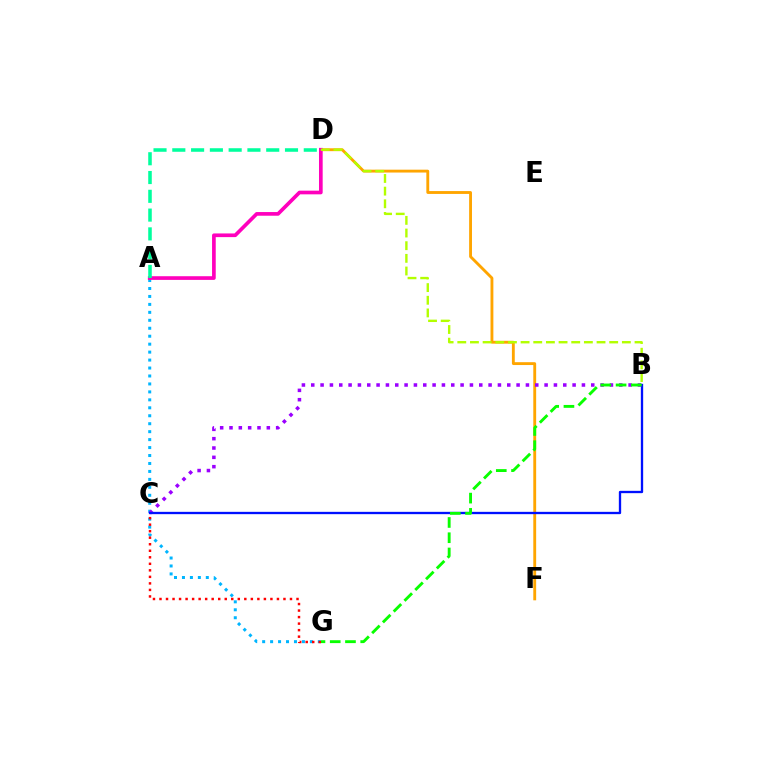{('D', 'F'): [{'color': '#ffa500', 'line_style': 'solid', 'thickness': 2.06}], ('A', 'G'): [{'color': '#00b5ff', 'line_style': 'dotted', 'thickness': 2.16}], ('B', 'C'): [{'color': '#9b00ff', 'line_style': 'dotted', 'thickness': 2.54}, {'color': '#0010ff', 'line_style': 'solid', 'thickness': 1.67}], ('A', 'D'): [{'color': '#ff00bd', 'line_style': 'solid', 'thickness': 2.65}, {'color': '#00ff9d', 'line_style': 'dashed', 'thickness': 2.55}], ('B', 'G'): [{'color': '#08ff00', 'line_style': 'dashed', 'thickness': 2.07}], ('B', 'D'): [{'color': '#b3ff00', 'line_style': 'dashed', 'thickness': 1.72}], ('C', 'G'): [{'color': '#ff0000', 'line_style': 'dotted', 'thickness': 1.77}]}